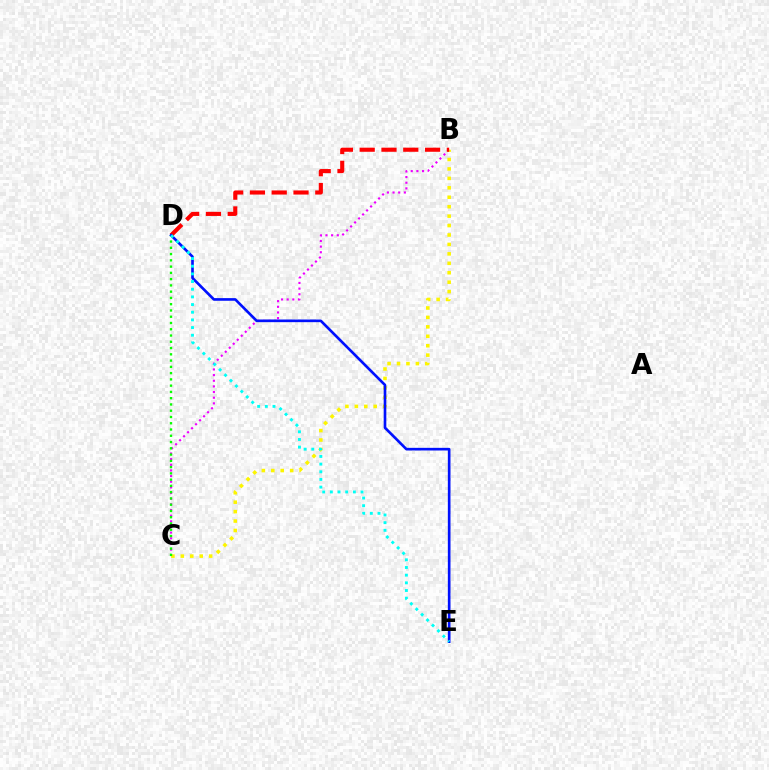{('B', 'C'): [{'color': '#ee00ff', 'line_style': 'dotted', 'thickness': 1.54}, {'color': '#fcf500', 'line_style': 'dotted', 'thickness': 2.56}], ('C', 'D'): [{'color': '#08ff00', 'line_style': 'dotted', 'thickness': 1.7}], ('B', 'D'): [{'color': '#ff0000', 'line_style': 'dashed', 'thickness': 2.96}], ('D', 'E'): [{'color': '#0010ff', 'line_style': 'solid', 'thickness': 1.91}, {'color': '#00fff6', 'line_style': 'dotted', 'thickness': 2.08}]}